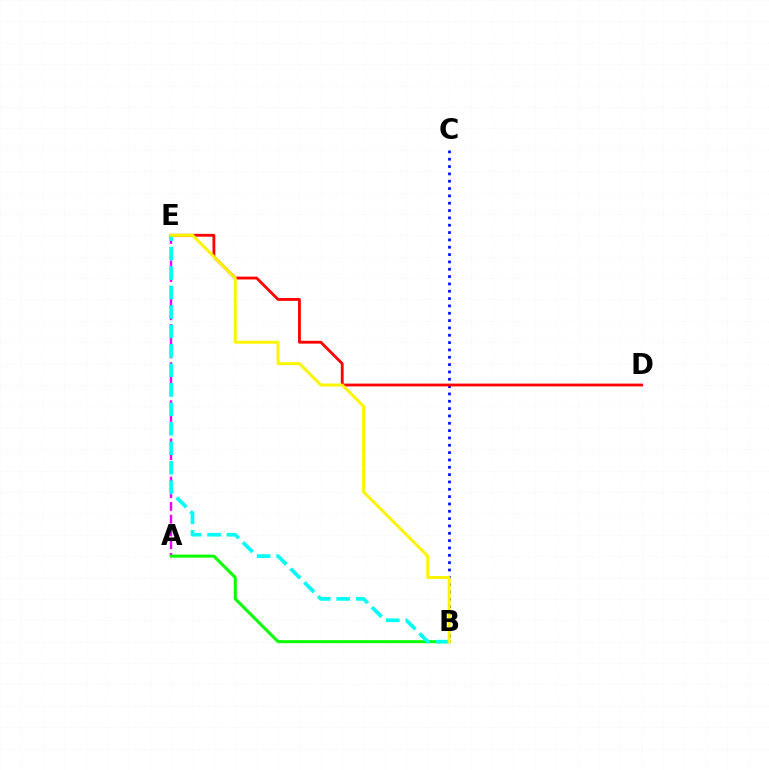{('B', 'C'): [{'color': '#0010ff', 'line_style': 'dotted', 'thickness': 1.99}], ('A', 'E'): [{'color': '#ee00ff', 'line_style': 'dashed', 'thickness': 1.73}], ('D', 'E'): [{'color': '#ff0000', 'line_style': 'solid', 'thickness': 2.02}], ('A', 'B'): [{'color': '#08ff00', 'line_style': 'solid', 'thickness': 2.16}], ('B', 'E'): [{'color': '#00fff6', 'line_style': 'dashed', 'thickness': 2.65}, {'color': '#fcf500', 'line_style': 'solid', 'thickness': 2.15}]}